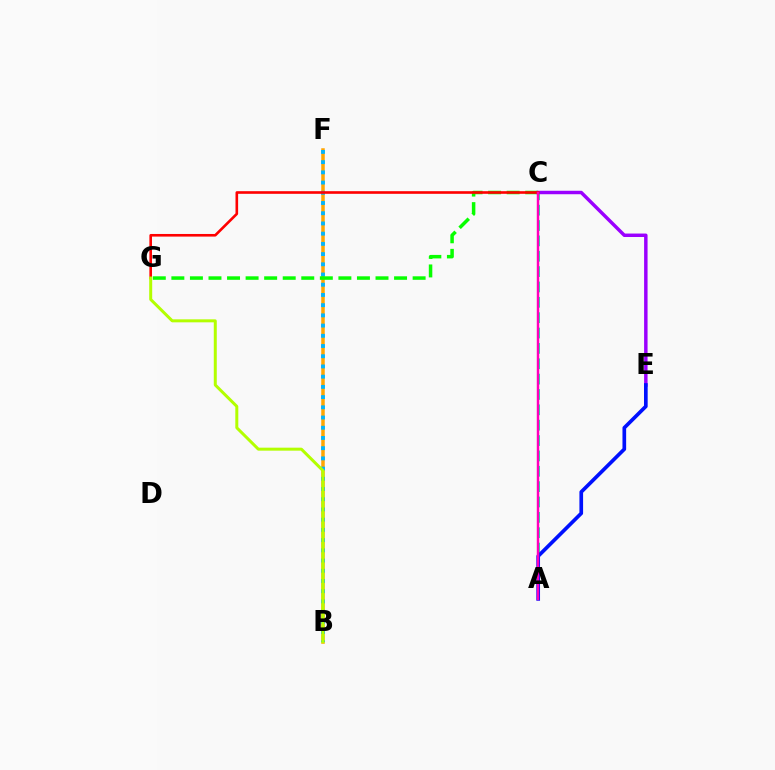{('B', 'F'): [{'color': '#ffa500', 'line_style': 'solid', 'thickness': 2.52}, {'color': '#00b5ff', 'line_style': 'dotted', 'thickness': 2.78}], ('A', 'C'): [{'color': '#00ff9d', 'line_style': 'dashed', 'thickness': 2.09}, {'color': '#ff00bd', 'line_style': 'solid', 'thickness': 1.76}], ('C', 'G'): [{'color': '#08ff00', 'line_style': 'dashed', 'thickness': 2.52}, {'color': '#ff0000', 'line_style': 'solid', 'thickness': 1.89}], ('C', 'E'): [{'color': '#9b00ff', 'line_style': 'solid', 'thickness': 2.49}], ('A', 'E'): [{'color': '#0010ff', 'line_style': 'solid', 'thickness': 2.64}], ('B', 'G'): [{'color': '#b3ff00', 'line_style': 'solid', 'thickness': 2.16}]}